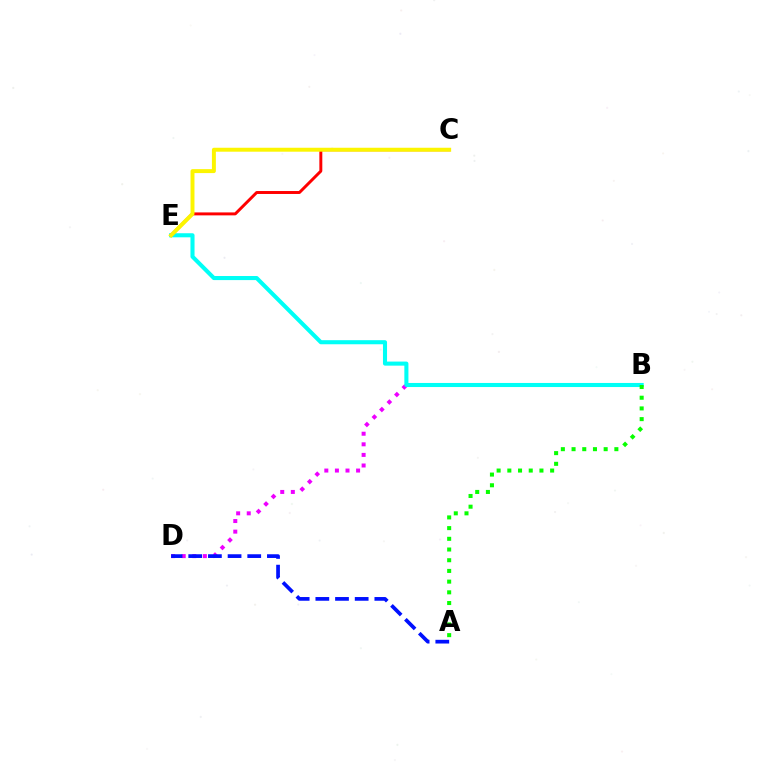{('B', 'D'): [{'color': '#ee00ff', 'line_style': 'dotted', 'thickness': 2.88}], ('B', 'E'): [{'color': '#00fff6', 'line_style': 'solid', 'thickness': 2.94}], ('A', 'D'): [{'color': '#0010ff', 'line_style': 'dashed', 'thickness': 2.67}], ('A', 'B'): [{'color': '#08ff00', 'line_style': 'dotted', 'thickness': 2.91}], ('C', 'E'): [{'color': '#ff0000', 'line_style': 'solid', 'thickness': 2.12}, {'color': '#fcf500', 'line_style': 'solid', 'thickness': 2.84}]}